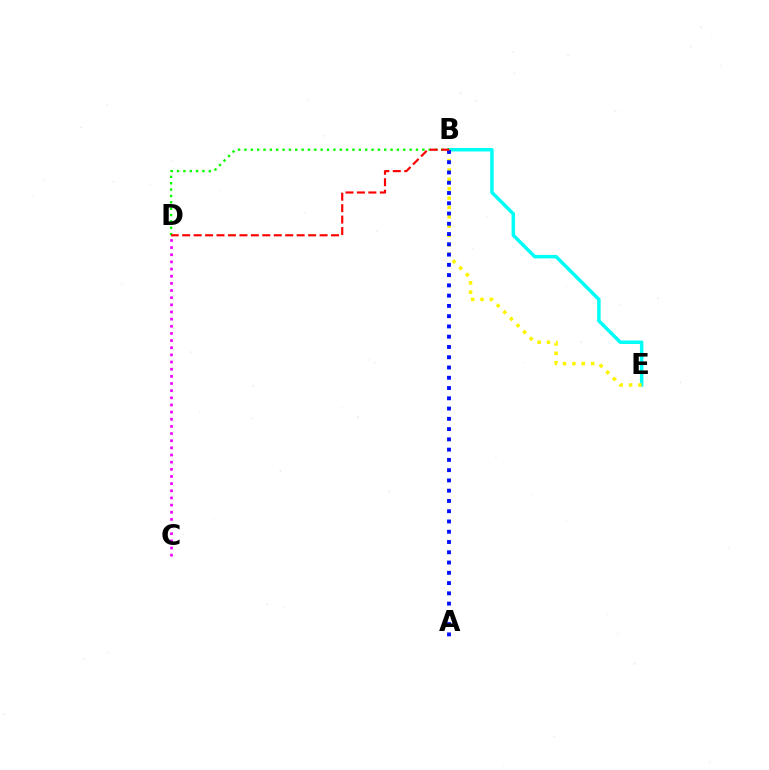{('C', 'D'): [{'color': '#ee00ff', 'line_style': 'dotted', 'thickness': 1.94}], ('B', 'E'): [{'color': '#00fff6', 'line_style': 'solid', 'thickness': 2.51}, {'color': '#fcf500', 'line_style': 'dotted', 'thickness': 2.54}], ('A', 'B'): [{'color': '#0010ff', 'line_style': 'dotted', 'thickness': 2.79}], ('B', 'D'): [{'color': '#08ff00', 'line_style': 'dotted', 'thickness': 1.73}, {'color': '#ff0000', 'line_style': 'dashed', 'thickness': 1.56}]}